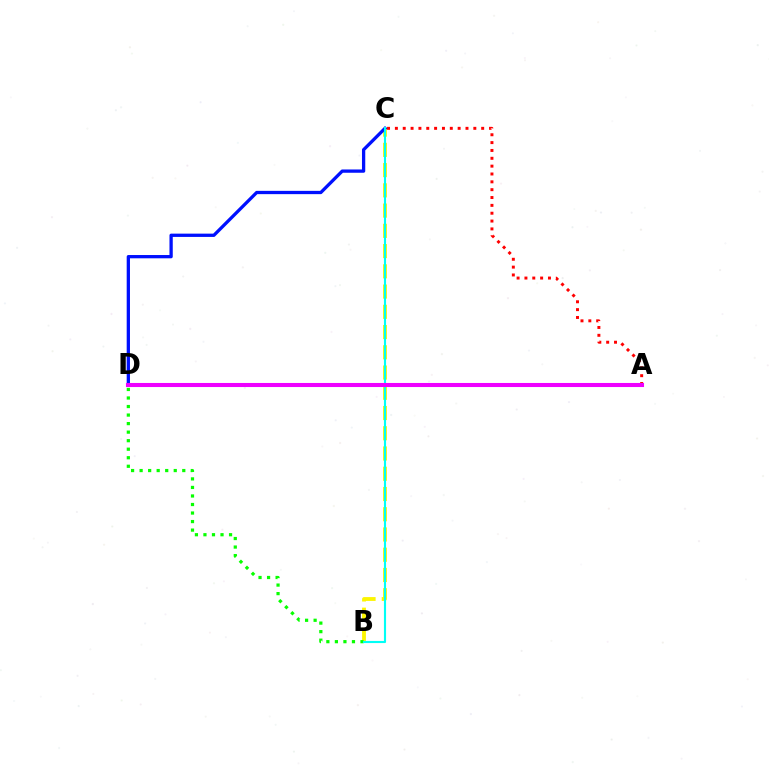{('A', 'C'): [{'color': '#ff0000', 'line_style': 'dotted', 'thickness': 2.13}], ('B', 'C'): [{'color': '#fcf500', 'line_style': 'dashed', 'thickness': 2.75}, {'color': '#00fff6', 'line_style': 'solid', 'thickness': 1.53}], ('C', 'D'): [{'color': '#0010ff', 'line_style': 'solid', 'thickness': 2.37}], ('B', 'D'): [{'color': '#08ff00', 'line_style': 'dotted', 'thickness': 2.32}], ('A', 'D'): [{'color': '#ee00ff', 'line_style': 'solid', 'thickness': 2.93}]}